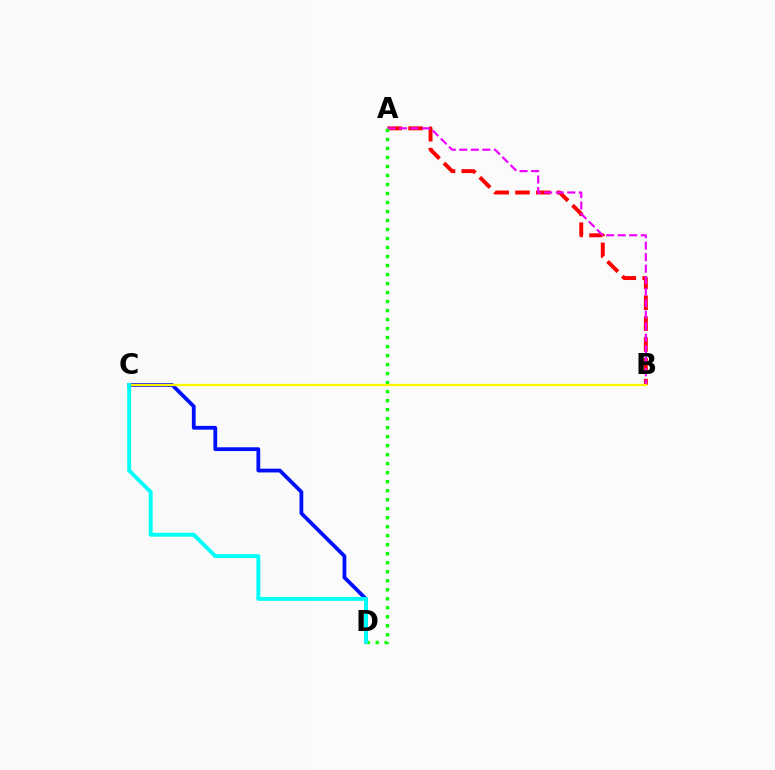{('A', 'B'): [{'color': '#ff0000', 'line_style': 'dashed', 'thickness': 2.83}, {'color': '#ee00ff', 'line_style': 'dashed', 'thickness': 1.56}], ('C', 'D'): [{'color': '#0010ff', 'line_style': 'solid', 'thickness': 2.73}, {'color': '#00fff6', 'line_style': 'solid', 'thickness': 2.81}], ('A', 'D'): [{'color': '#08ff00', 'line_style': 'dotted', 'thickness': 2.45}], ('B', 'C'): [{'color': '#fcf500', 'line_style': 'solid', 'thickness': 1.68}]}